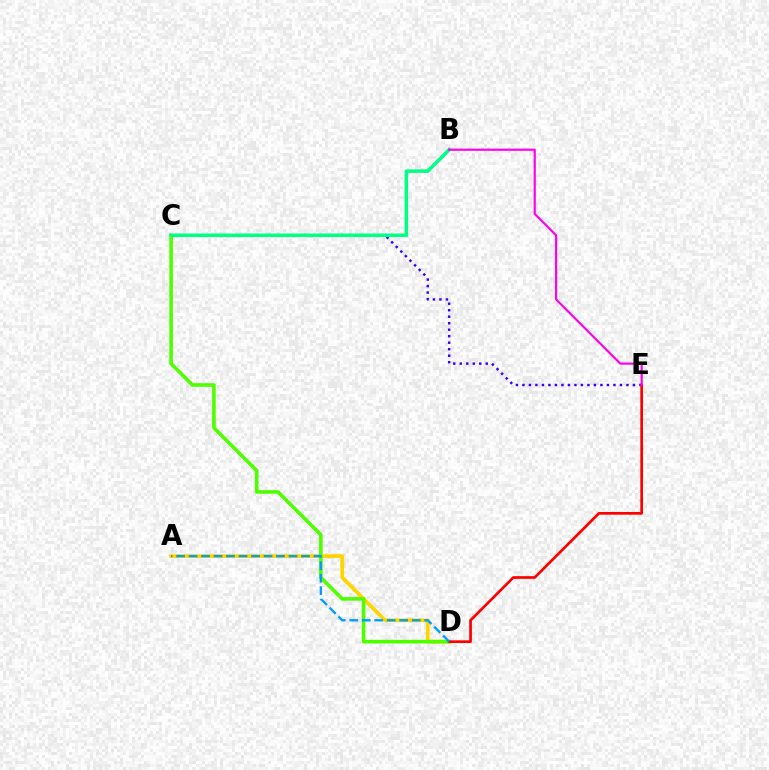{('C', 'E'): [{'color': '#3700ff', 'line_style': 'dotted', 'thickness': 1.77}], ('A', 'D'): [{'color': '#ffd500', 'line_style': 'solid', 'thickness': 2.69}, {'color': '#009eff', 'line_style': 'dashed', 'thickness': 1.7}], ('C', 'D'): [{'color': '#4fff00', 'line_style': 'solid', 'thickness': 2.6}], ('B', 'C'): [{'color': '#00ff86', 'line_style': 'solid', 'thickness': 2.54}], ('D', 'E'): [{'color': '#ff0000', 'line_style': 'solid', 'thickness': 1.95}], ('B', 'E'): [{'color': '#ff00ed', 'line_style': 'solid', 'thickness': 1.57}]}